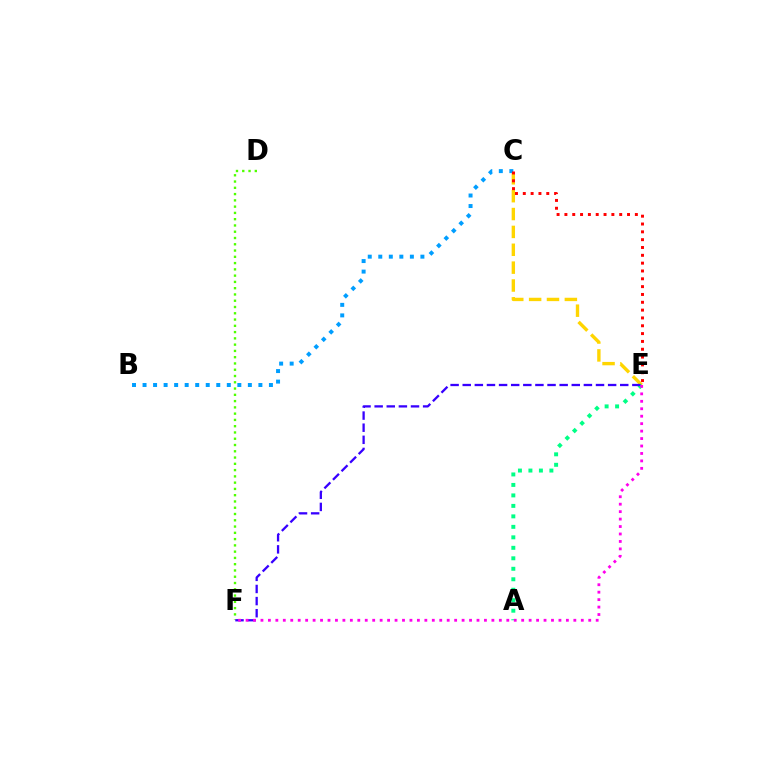{('D', 'F'): [{'color': '#4fff00', 'line_style': 'dotted', 'thickness': 1.7}], ('C', 'E'): [{'color': '#ffd500', 'line_style': 'dashed', 'thickness': 2.43}, {'color': '#ff0000', 'line_style': 'dotted', 'thickness': 2.13}], ('A', 'E'): [{'color': '#00ff86', 'line_style': 'dotted', 'thickness': 2.85}], ('B', 'C'): [{'color': '#009eff', 'line_style': 'dotted', 'thickness': 2.86}], ('E', 'F'): [{'color': '#3700ff', 'line_style': 'dashed', 'thickness': 1.65}, {'color': '#ff00ed', 'line_style': 'dotted', 'thickness': 2.02}]}